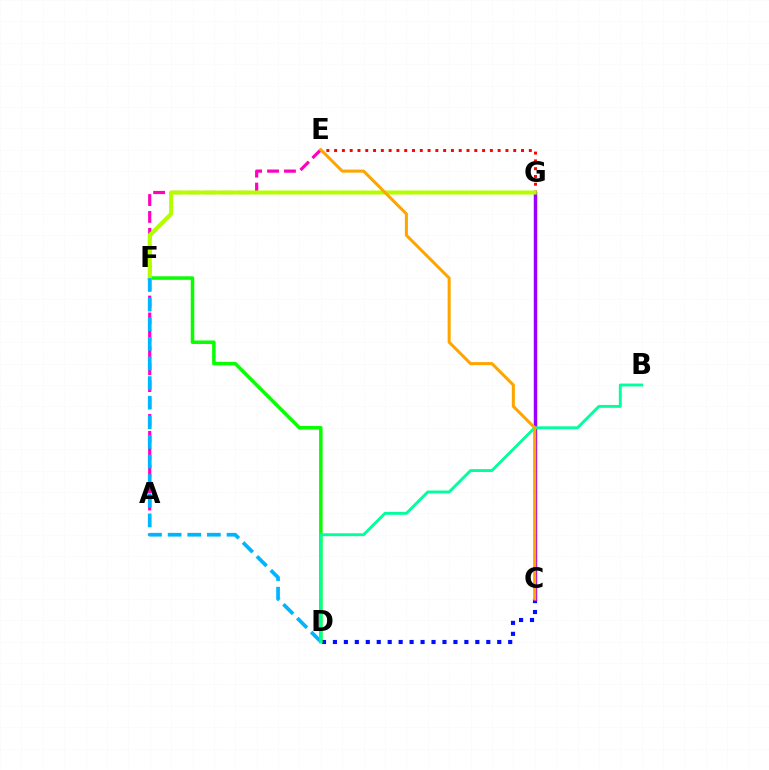{('C', 'D'): [{'color': '#0010ff', 'line_style': 'dotted', 'thickness': 2.98}], ('E', 'G'): [{'color': '#ff0000', 'line_style': 'dotted', 'thickness': 2.12}], ('C', 'G'): [{'color': '#9b00ff', 'line_style': 'solid', 'thickness': 2.5}], ('D', 'F'): [{'color': '#08ff00', 'line_style': 'solid', 'thickness': 2.54}, {'color': '#00b5ff', 'line_style': 'dashed', 'thickness': 2.67}], ('A', 'E'): [{'color': '#ff00bd', 'line_style': 'dashed', 'thickness': 2.3}], ('F', 'G'): [{'color': '#b3ff00', 'line_style': 'solid', 'thickness': 2.91}], ('B', 'D'): [{'color': '#00ff9d', 'line_style': 'solid', 'thickness': 2.08}], ('C', 'E'): [{'color': '#ffa500', 'line_style': 'solid', 'thickness': 2.19}]}